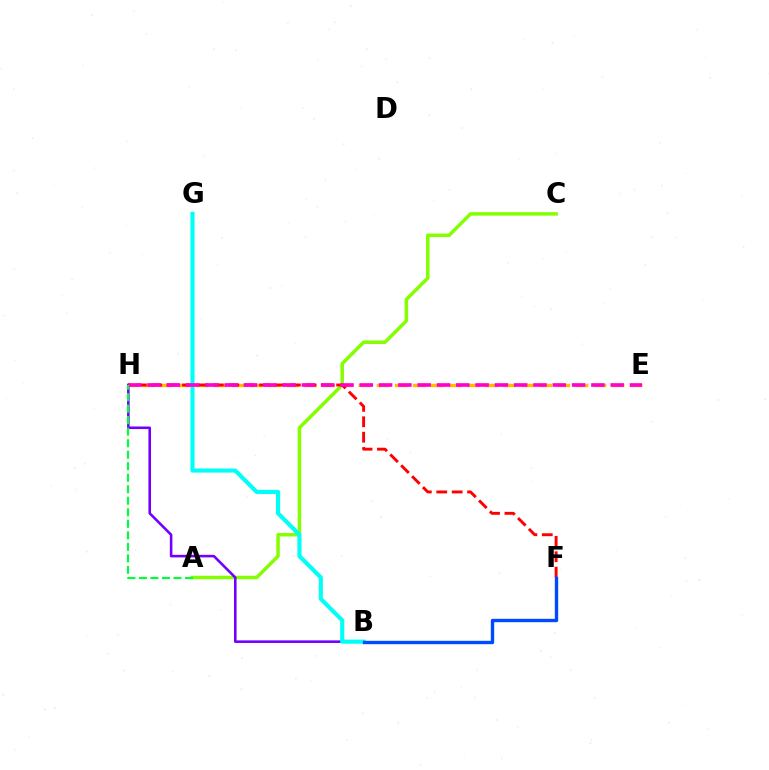{('A', 'C'): [{'color': '#84ff00', 'line_style': 'solid', 'thickness': 2.5}], ('B', 'H'): [{'color': '#7200ff', 'line_style': 'solid', 'thickness': 1.86}], ('E', 'H'): [{'color': '#ffbd00', 'line_style': 'dashed', 'thickness': 2.46}, {'color': '#ff00cf', 'line_style': 'dashed', 'thickness': 2.62}], ('F', 'H'): [{'color': '#ff0000', 'line_style': 'dashed', 'thickness': 2.09}], ('B', 'G'): [{'color': '#00fff6', 'line_style': 'solid', 'thickness': 2.97}], ('A', 'H'): [{'color': '#00ff39', 'line_style': 'dashed', 'thickness': 1.56}], ('B', 'F'): [{'color': '#004bff', 'line_style': 'solid', 'thickness': 2.43}]}